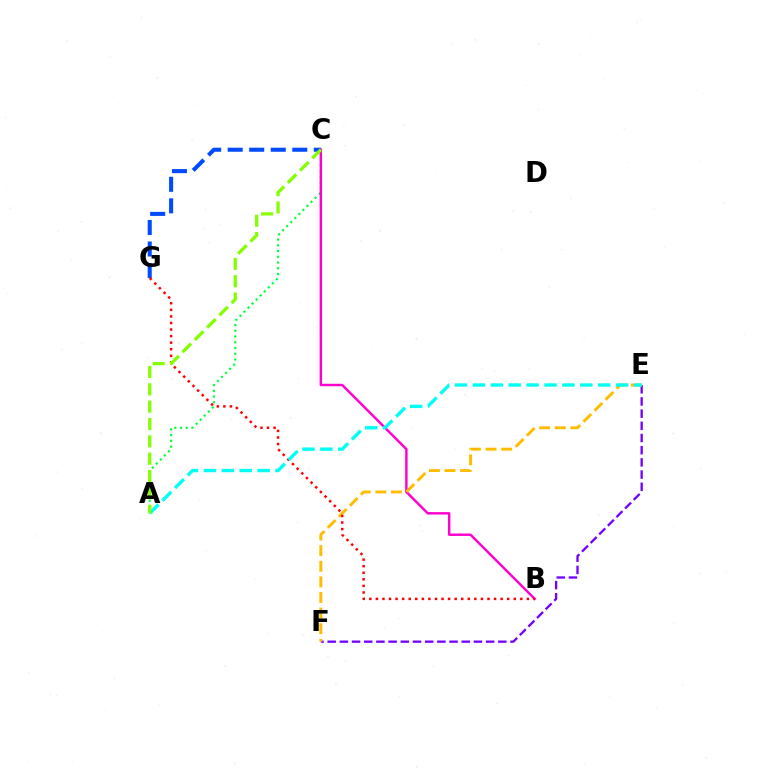{('A', 'C'): [{'color': '#00ff39', 'line_style': 'dotted', 'thickness': 1.56}, {'color': '#84ff00', 'line_style': 'dashed', 'thickness': 2.36}], ('E', 'F'): [{'color': '#7200ff', 'line_style': 'dashed', 'thickness': 1.66}, {'color': '#ffbd00', 'line_style': 'dashed', 'thickness': 2.12}], ('C', 'G'): [{'color': '#004bff', 'line_style': 'dashed', 'thickness': 2.92}], ('B', 'C'): [{'color': '#ff00cf', 'line_style': 'solid', 'thickness': 1.75}], ('B', 'G'): [{'color': '#ff0000', 'line_style': 'dotted', 'thickness': 1.78}], ('A', 'E'): [{'color': '#00fff6', 'line_style': 'dashed', 'thickness': 2.43}]}